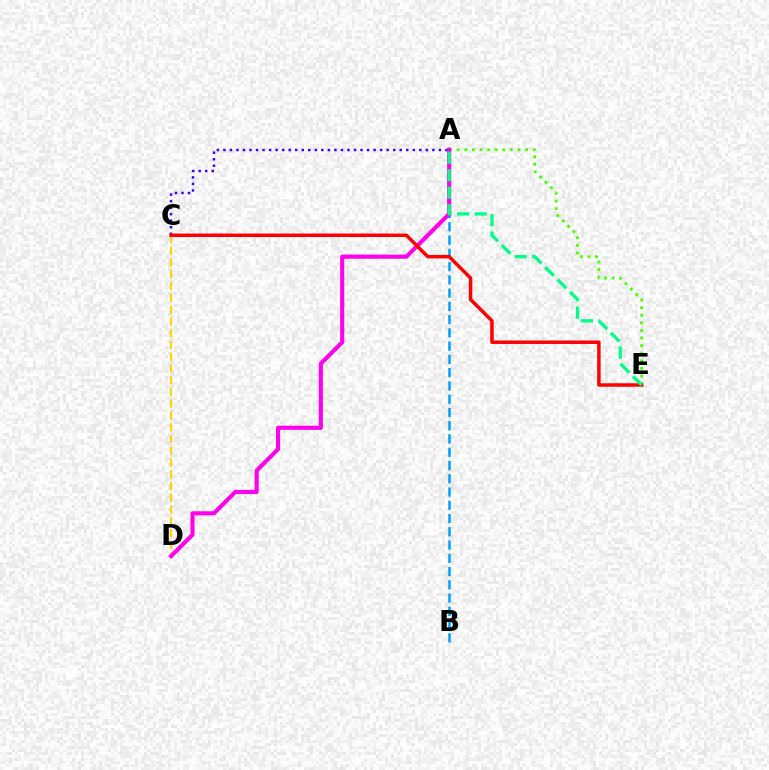{('C', 'D'): [{'color': '#ffd500', 'line_style': 'dashed', 'thickness': 1.6}], ('A', 'C'): [{'color': '#3700ff', 'line_style': 'dotted', 'thickness': 1.77}], ('A', 'B'): [{'color': '#009eff', 'line_style': 'dashed', 'thickness': 1.8}], ('A', 'E'): [{'color': '#4fff00', 'line_style': 'dotted', 'thickness': 2.06}, {'color': '#00ff86', 'line_style': 'dashed', 'thickness': 2.38}], ('A', 'D'): [{'color': '#ff00ed', 'line_style': 'solid', 'thickness': 2.98}], ('C', 'E'): [{'color': '#ff0000', 'line_style': 'solid', 'thickness': 2.51}]}